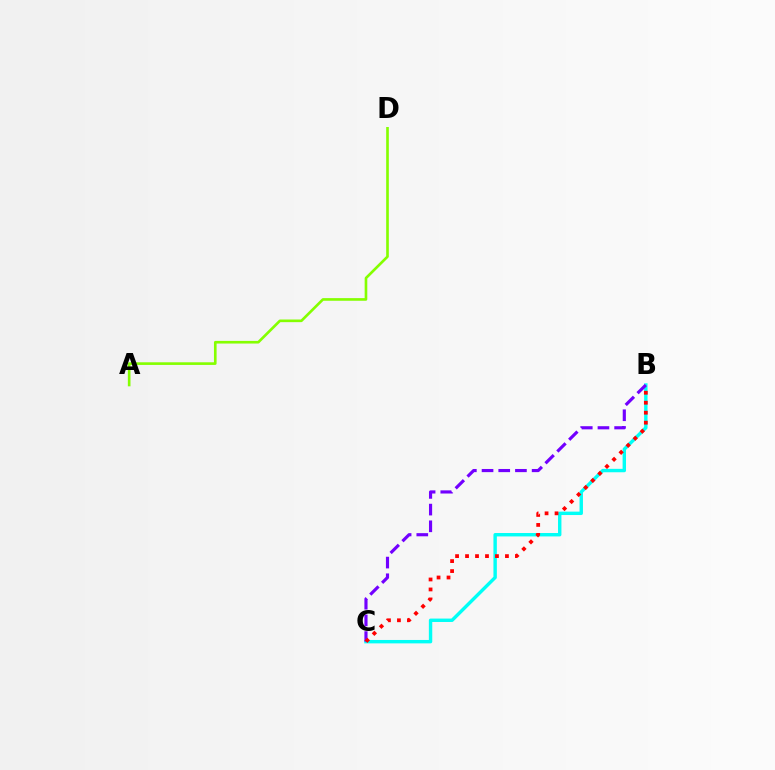{('B', 'C'): [{'color': '#00fff6', 'line_style': 'solid', 'thickness': 2.45}, {'color': '#7200ff', 'line_style': 'dashed', 'thickness': 2.27}, {'color': '#ff0000', 'line_style': 'dotted', 'thickness': 2.71}], ('A', 'D'): [{'color': '#84ff00', 'line_style': 'solid', 'thickness': 1.9}]}